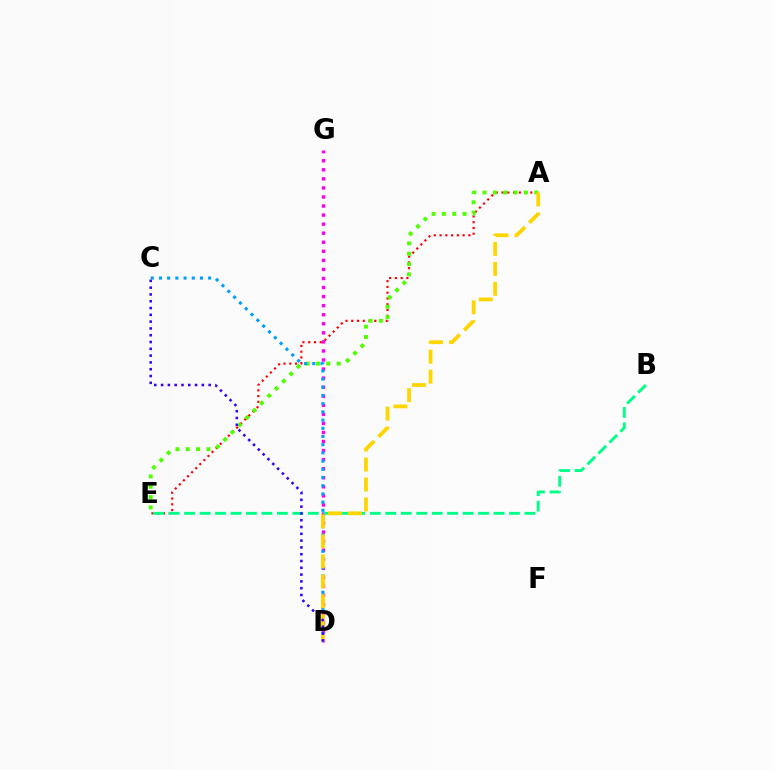{('A', 'E'): [{'color': '#ff0000', 'line_style': 'dotted', 'thickness': 1.57}, {'color': '#4fff00', 'line_style': 'dotted', 'thickness': 2.81}], ('D', 'G'): [{'color': '#ff00ed', 'line_style': 'dotted', 'thickness': 2.46}], ('B', 'E'): [{'color': '#00ff86', 'line_style': 'dashed', 'thickness': 2.1}], ('C', 'D'): [{'color': '#009eff', 'line_style': 'dotted', 'thickness': 2.23}, {'color': '#3700ff', 'line_style': 'dotted', 'thickness': 1.85}], ('A', 'D'): [{'color': '#ffd500', 'line_style': 'dashed', 'thickness': 2.71}]}